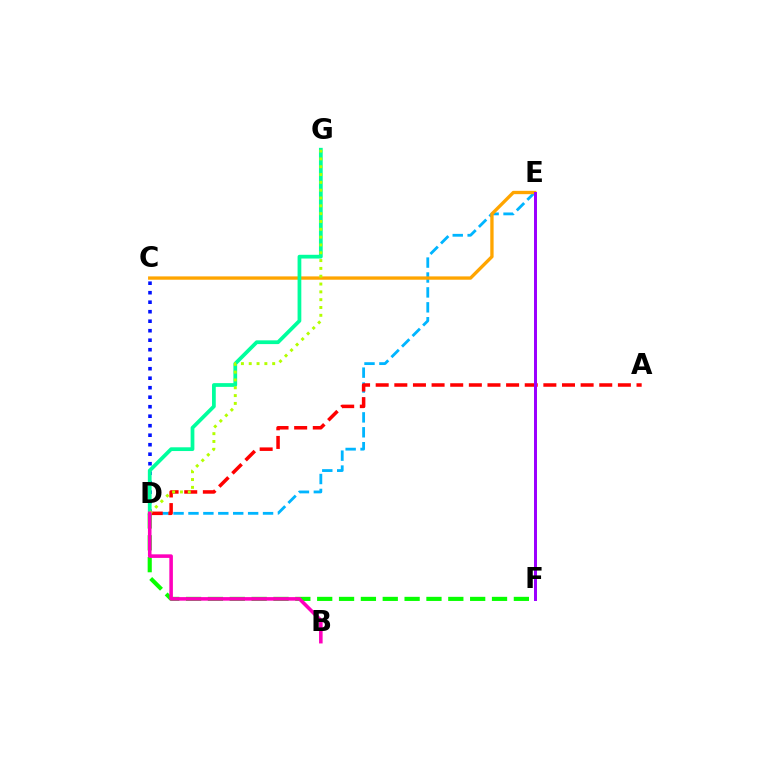{('D', 'E'): [{'color': '#00b5ff', 'line_style': 'dashed', 'thickness': 2.03}], ('D', 'F'): [{'color': '#08ff00', 'line_style': 'dashed', 'thickness': 2.97}], ('A', 'D'): [{'color': '#ff0000', 'line_style': 'dashed', 'thickness': 2.53}], ('C', 'E'): [{'color': '#ffa500', 'line_style': 'solid', 'thickness': 2.4}], ('C', 'D'): [{'color': '#0010ff', 'line_style': 'dotted', 'thickness': 2.58}], ('D', 'G'): [{'color': '#00ff9d', 'line_style': 'solid', 'thickness': 2.7}, {'color': '#b3ff00', 'line_style': 'dotted', 'thickness': 2.12}], ('E', 'F'): [{'color': '#9b00ff', 'line_style': 'solid', 'thickness': 2.15}], ('B', 'D'): [{'color': '#ff00bd', 'line_style': 'solid', 'thickness': 2.57}]}